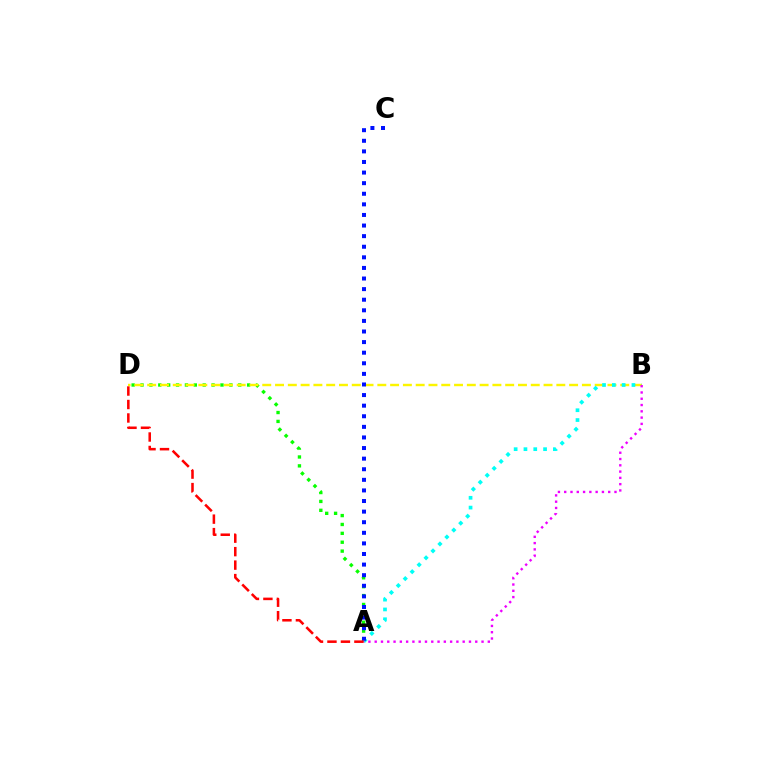{('A', 'D'): [{'color': '#08ff00', 'line_style': 'dotted', 'thickness': 2.41}, {'color': '#ff0000', 'line_style': 'dashed', 'thickness': 1.83}], ('B', 'D'): [{'color': '#fcf500', 'line_style': 'dashed', 'thickness': 1.74}], ('A', 'B'): [{'color': '#00fff6', 'line_style': 'dotted', 'thickness': 2.66}, {'color': '#ee00ff', 'line_style': 'dotted', 'thickness': 1.71}], ('A', 'C'): [{'color': '#0010ff', 'line_style': 'dotted', 'thickness': 2.88}]}